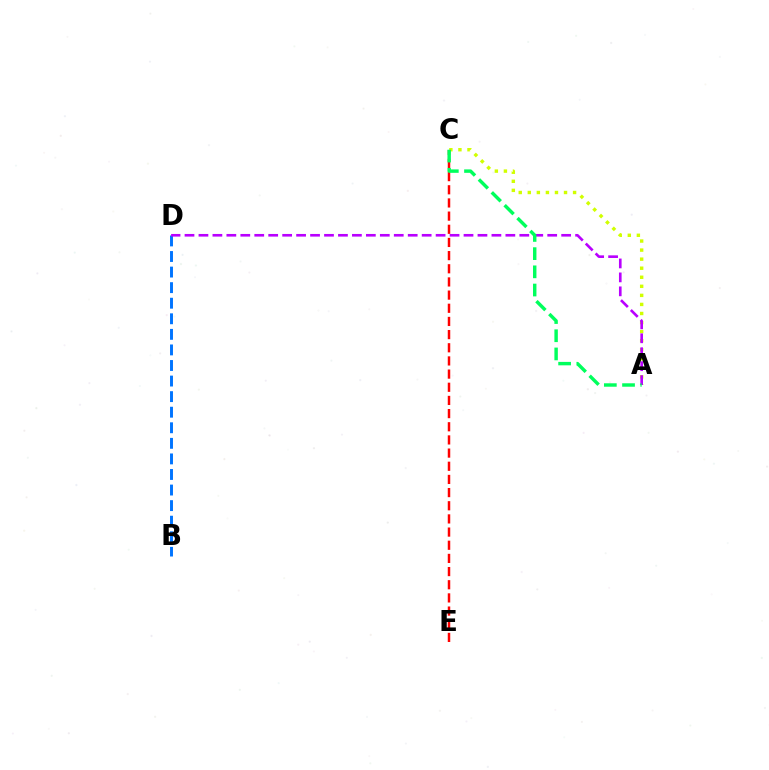{('A', 'C'): [{'color': '#d1ff00', 'line_style': 'dotted', 'thickness': 2.46}, {'color': '#00ff5c', 'line_style': 'dashed', 'thickness': 2.47}], ('B', 'D'): [{'color': '#0074ff', 'line_style': 'dashed', 'thickness': 2.12}], ('C', 'E'): [{'color': '#ff0000', 'line_style': 'dashed', 'thickness': 1.79}], ('A', 'D'): [{'color': '#b900ff', 'line_style': 'dashed', 'thickness': 1.9}]}